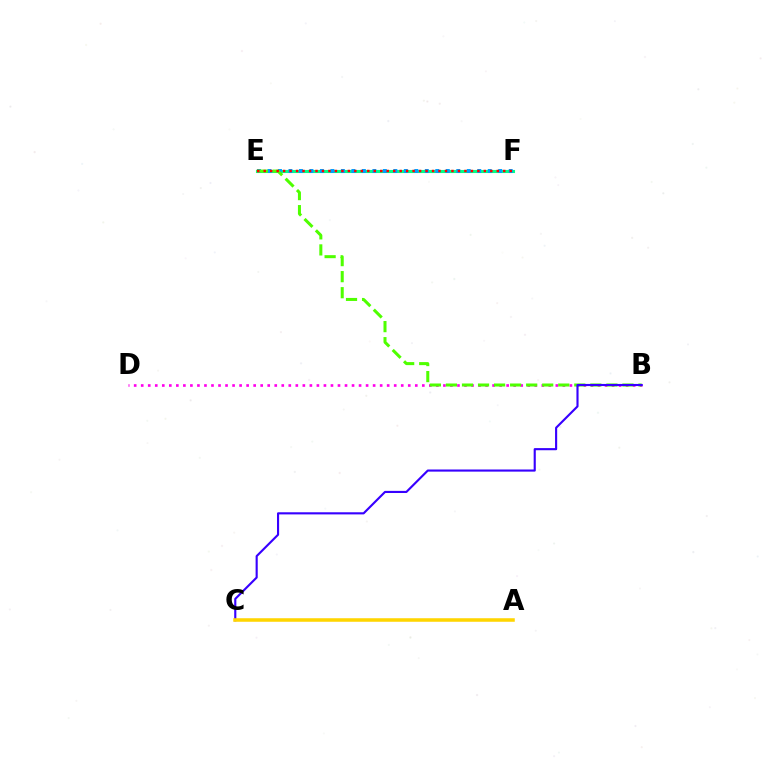{('B', 'D'): [{'color': '#ff00ed', 'line_style': 'dotted', 'thickness': 1.91}], ('E', 'F'): [{'color': '#00ff86', 'line_style': 'solid', 'thickness': 2.23}, {'color': '#009eff', 'line_style': 'dotted', 'thickness': 2.85}, {'color': '#ff0000', 'line_style': 'dotted', 'thickness': 1.76}], ('B', 'E'): [{'color': '#4fff00', 'line_style': 'dashed', 'thickness': 2.18}], ('B', 'C'): [{'color': '#3700ff', 'line_style': 'solid', 'thickness': 1.53}], ('A', 'C'): [{'color': '#ffd500', 'line_style': 'solid', 'thickness': 2.55}]}